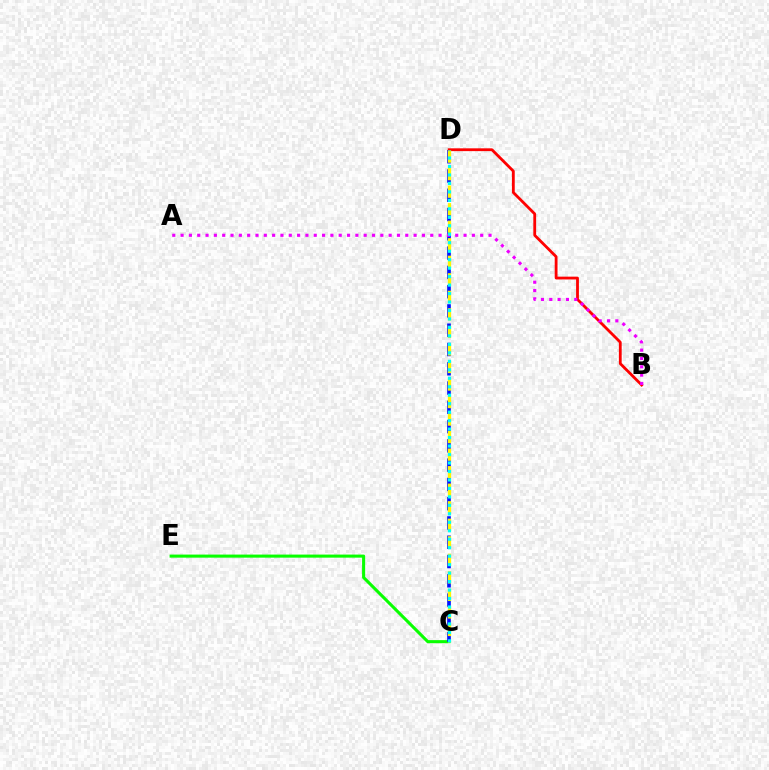{('C', 'E'): [{'color': '#08ff00', 'line_style': 'solid', 'thickness': 2.21}], ('C', 'D'): [{'color': '#0010ff', 'line_style': 'dashed', 'thickness': 2.62}, {'color': '#fcf500', 'line_style': 'dashed', 'thickness': 2.38}, {'color': '#00fff6', 'line_style': 'dotted', 'thickness': 2.3}], ('B', 'D'): [{'color': '#ff0000', 'line_style': 'solid', 'thickness': 2.02}], ('A', 'B'): [{'color': '#ee00ff', 'line_style': 'dotted', 'thickness': 2.26}]}